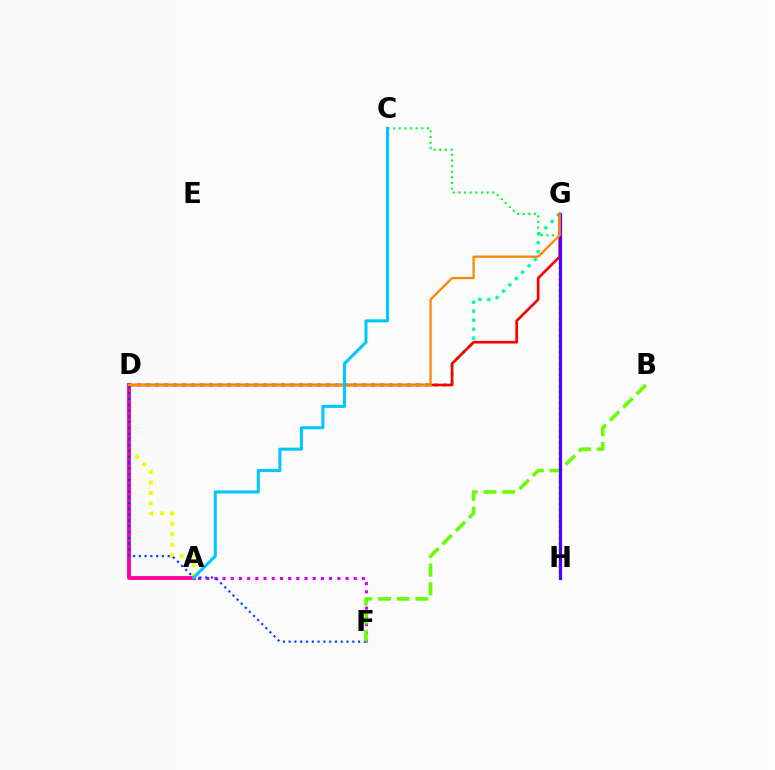{('A', 'D'): [{'color': '#eeff00', 'line_style': 'dotted', 'thickness': 2.84}, {'color': '#ff00a0', 'line_style': 'solid', 'thickness': 2.78}], ('A', 'F'): [{'color': '#d600ff', 'line_style': 'dotted', 'thickness': 2.23}], ('D', 'G'): [{'color': '#00ffaf', 'line_style': 'dotted', 'thickness': 2.44}, {'color': '#ff0000', 'line_style': 'solid', 'thickness': 1.92}, {'color': '#ff8800', 'line_style': 'solid', 'thickness': 1.66}], ('D', 'F'): [{'color': '#003fff', 'line_style': 'dotted', 'thickness': 1.57}], ('C', 'H'): [{'color': '#00ff27', 'line_style': 'dotted', 'thickness': 1.53}], ('B', 'F'): [{'color': '#66ff00', 'line_style': 'dashed', 'thickness': 2.54}], ('G', 'H'): [{'color': '#4f00ff', 'line_style': 'solid', 'thickness': 2.31}], ('A', 'C'): [{'color': '#00c7ff', 'line_style': 'solid', 'thickness': 2.2}]}